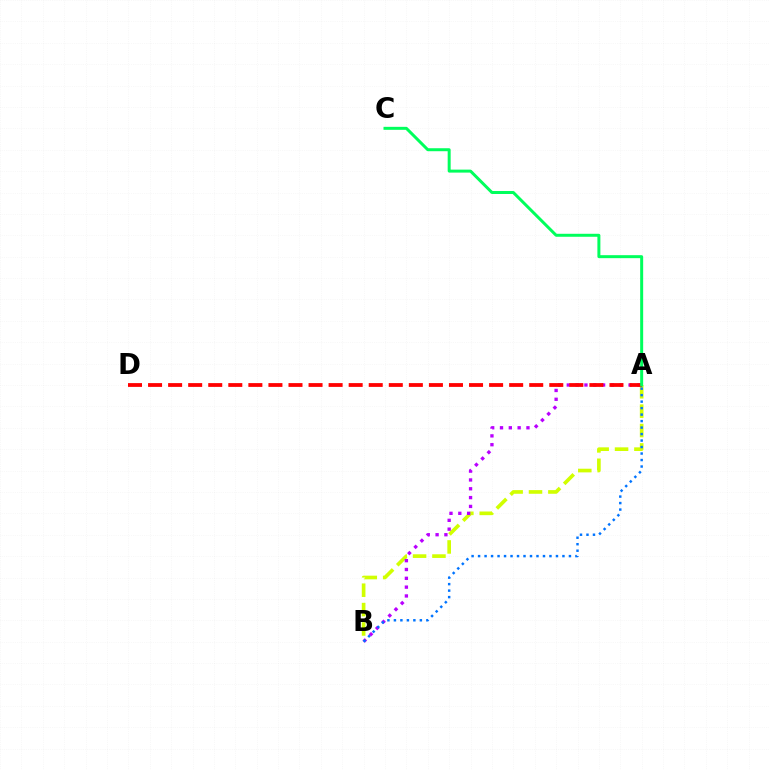{('A', 'B'): [{'color': '#d1ff00', 'line_style': 'dashed', 'thickness': 2.63}, {'color': '#b900ff', 'line_style': 'dotted', 'thickness': 2.4}, {'color': '#0074ff', 'line_style': 'dotted', 'thickness': 1.76}], ('A', 'D'): [{'color': '#ff0000', 'line_style': 'dashed', 'thickness': 2.73}], ('A', 'C'): [{'color': '#00ff5c', 'line_style': 'solid', 'thickness': 2.15}]}